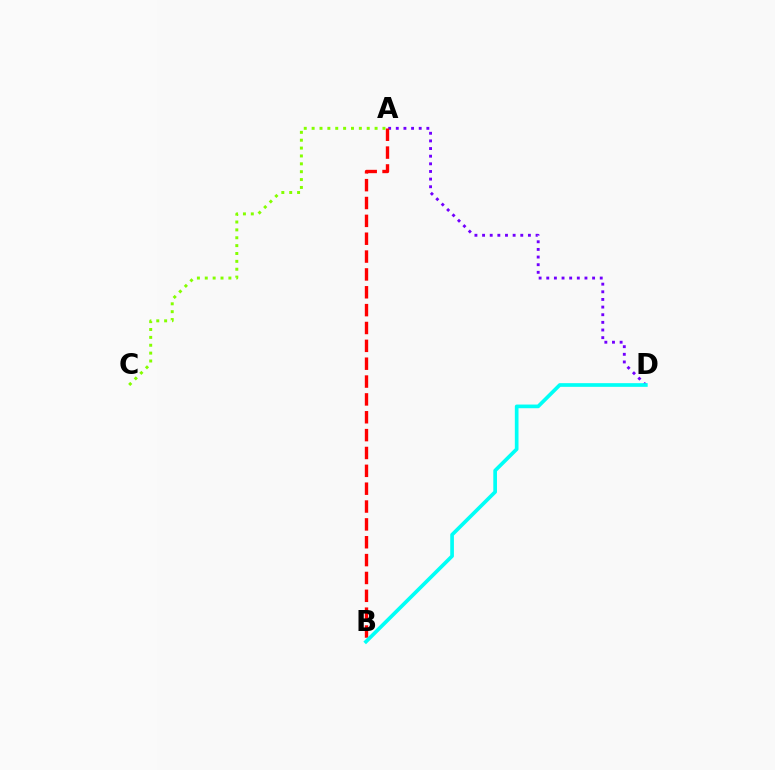{('A', 'D'): [{'color': '#7200ff', 'line_style': 'dotted', 'thickness': 2.08}], ('A', 'B'): [{'color': '#ff0000', 'line_style': 'dashed', 'thickness': 2.43}], ('B', 'D'): [{'color': '#00fff6', 'line_style': 'solid', 'thickness': 2.65}], ('A', 'C'): [{'color': '#84ff00', 'line_style': 'dotted', 'thickness': 2.14}]}